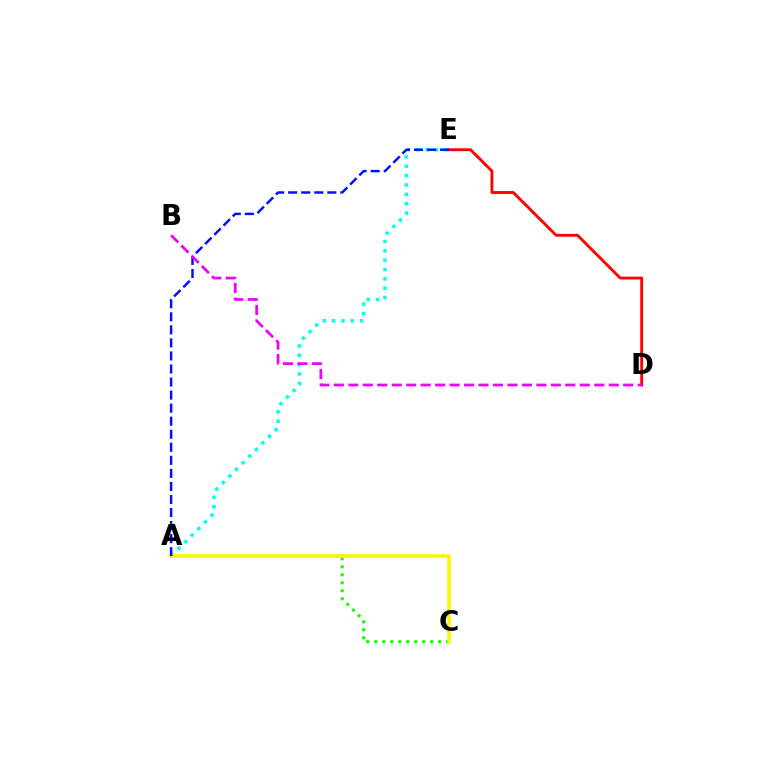{('A', 'C'): [{'color': '#08ff00', 'line_style': 'dotted', 'thickness': 2.17}, {'color': '#fcf500', 'line_style': 'solid', 'thickness': 2.57}], ('A', 'E'): [{'color': '#00fff6', 'line_style': 'dotted', 'thickness': 2.54}, {'color': '#0010ff', 'line_style': 'dashed', 'thickness': 1.77}], ('D', 'E'): [{'color': '#ff0000', 'line_style': 'solid', 'thickness': 2.06}], ('B', 'D'): [{'color': '#ee00ff', 'line_style': 'dashed', 'thickness': 1.97}]}